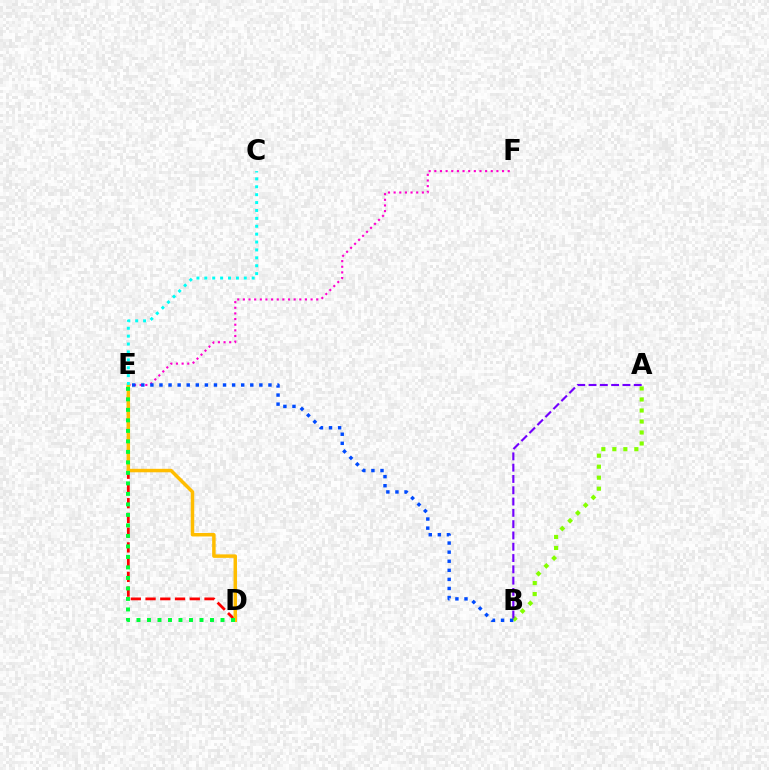{('E', 'F'): [{'color': '#ff00cf', 'line_style': 'dotted', 'thickness': 1.53}], ('D', 'E'): [{'color': '#ff0000', 'line_style': 'dashed', 'thickness': 2.0}, {'color': '#ffbd00', 'line_style': 'solid', 'thickness': 2.5}, {'color': '#00ff39', 'line_style': 'dotted', 'thickness': 2.85}], ('A', 'B'): [{'color': '#84ff00', 'line_style': 'dotted', 'thickness': 2.99}, {'color': '#7200ff', 'line_style': 'dashed', 'thickness': 1.53}], ('B', 'E'): [{'color': '#004bff', 'line_style': 'dotted', 'thickness': 2.47}], ('C', 'E'): [{'color': '#00fff6', 'line_style': 'dotted', 'thickness': 2.14}]}